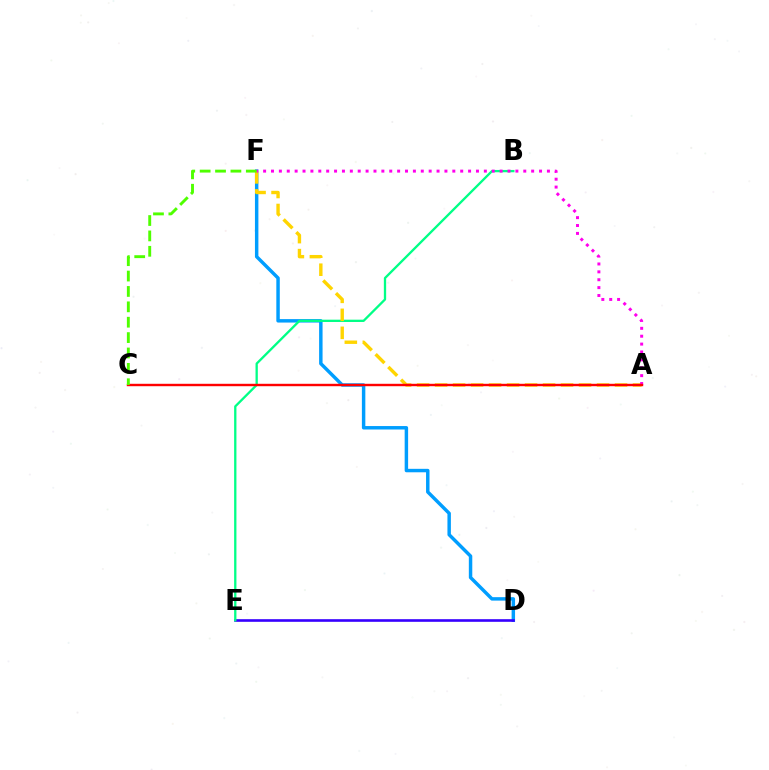{('D', 'F'): [{'color': '#009eff', 'line_style': 'solid', 'thickness': 2.49}], ('D', 'E'): [{'color': '#3700ff', 'line_style': 'solid', 'thickness': 1.9}], ('B', 'E'): [{'color': '#00ff86', 'line_style': 'solid', 'thickness': 1.66}], ('A', 'F'): [{'color': '#ffd500', 'line_style': 'dashed', 'thickness': 2.44}, {'color': '#ff00ed', 'line_style': 'dotted', 'thickness': 2.14}], ('A', 'C'): [{'color': '#ff0000', 'line_style': 'solid', 'thickness': 1.74}], ('C', 'F'): [{'color': '#4fff00', 'line_style': 'dashed', 'thickness': 2.09}]}